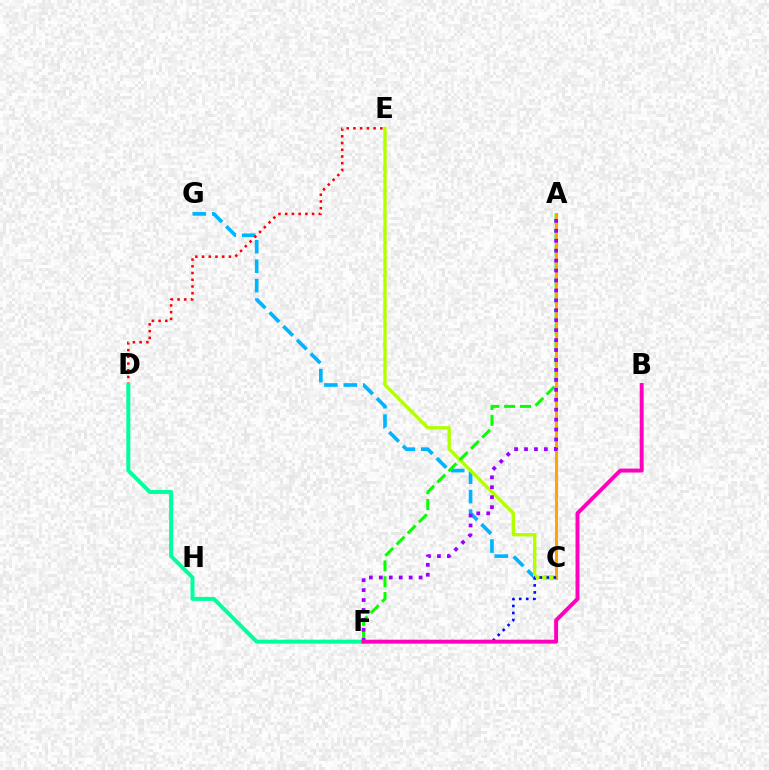{('C', 'G'): [{'color': '#00b5ff', 'line_style': 'dashed', 'thickness': 2.64}], ('D', 'E'): [{'color': '#ff0000', 'line_style': 'dotted', 'thickness': 1.83}], ('C', 'E'): [{'color': '#b3ff00', 'line_style': 'solid', 'thickness': 2.42}], ('A', 'F'): [{'color': '#08ff00', 'line_style': 'dashed', 'thickness': 2.15}, {'color': '#9b00ff', 'line_style': 'dotted', 'thickness': 2.7}], ('A', 'C'): [{'color': '#ffa500', 'line_style': 'solid', 'thickness': 2.18}], ('D', 'F'): [{'color': '#00ff9d', 'line_style': 'solid', 'thickness': 2.87}], ('C', 'F'): [{'color': '#0010ff', 'line_style': 'dotted', 'thickness': 1.9}], ('B', 'F'): [{'color': '#ff00bd', 'line_style': 'solid', 'thickness': 2.84}]}